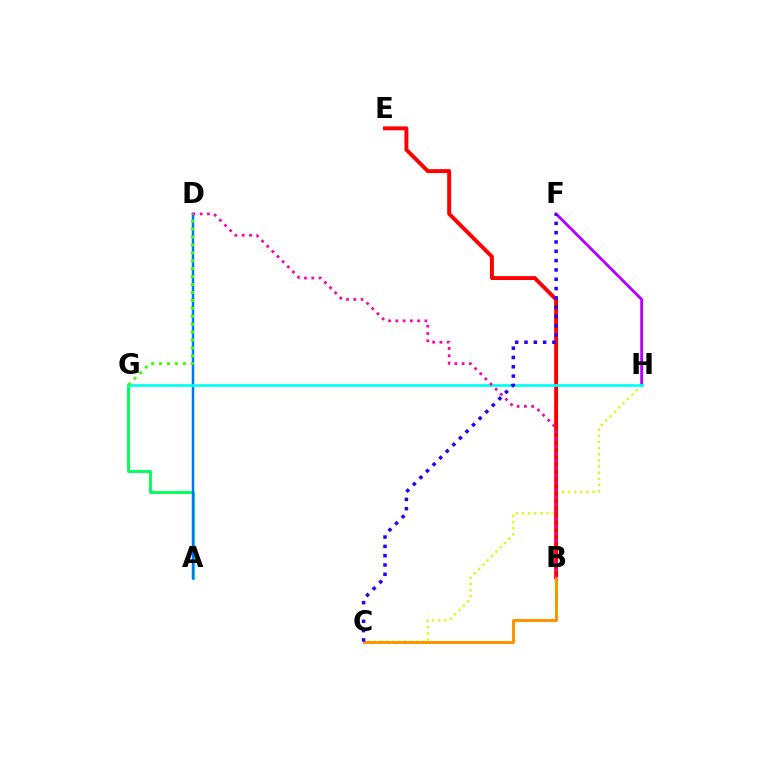{('A', 'G'): [{'color': '#00ff5c', 'line_style': 'solid', 'thickness': 2.1}], ('C', 'H'): [{'color': '#d1ff00', 'line_style': 'dotted', 'thickness': 1.67}], ('F', 'H'): [{'color': '#b900ff', 'line_style': 'solid', 'thickness': 2.07}], ('A', 'D'): [{'color': '#0074ff', 'line_style': 'solid', 'thickness': 1.77}], ('B', 'E'): [{'color': '#ff0000', 'line_style': 'solid', 'thickness': 2.83}], ('B', 'C'): [{'color': '#ff9400', 'line_style': 'solid', 'thickness': 2.14}], ('G', 'H'): [{'color': '#00fff6', 'line_style': 'solid', 'thickness': 1.95}], ('B', 'D'): [{'color': '#ff00ac', 'line_style': 'dotted', 'thickness': 1.98}], ('C', 'F'): [{'color': '#2500ff', 'line_style': 'dotted', 'thickness': 2.53}], ('D', 'G'): [{'color': '#3dff00', 'line_style': 'dotted', 'thickness': 2.15}]}